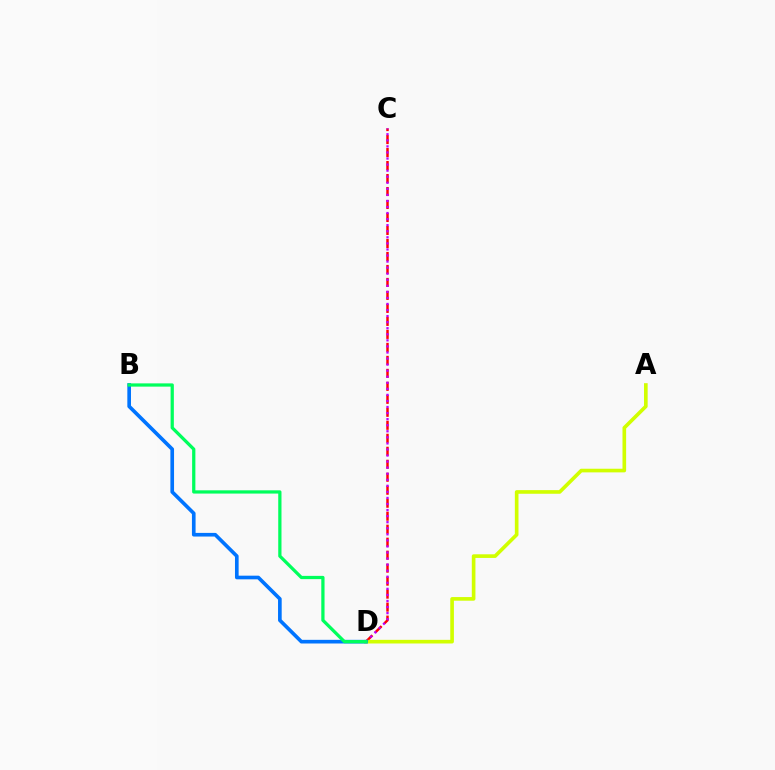{('C', 'D'): [{'color': '#ff0000', 'line_style': 'dashed', 'thickness': 1.76}, {'color': '#b900ff', 'line_style': 'dotted', 'thickness': 1.65}], ('A', 'D'): [{'color': '#d1ff00', 'line_style': 'solid', 'thickness': 2.62}], ('B', 'D'): [{'color': '#0074ff', 'line_style': 'solid', 'thickness': 2.63}, {'color': '#00ff5c', 'line_style': 'solid', 'thickness': 2.34}]}